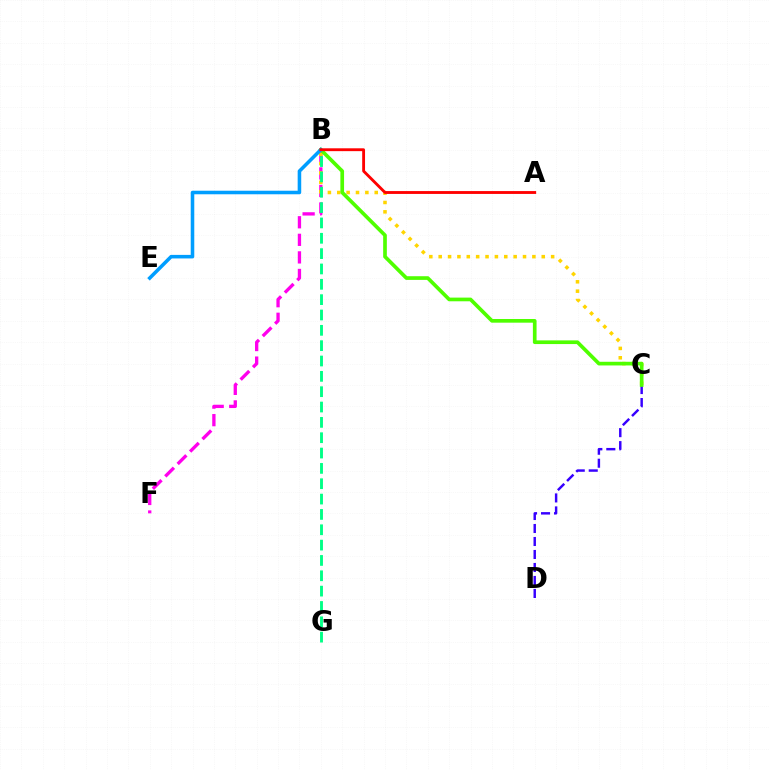{('B', 'F'): [{'color': '#ff00ed', 'line_style': 'dashed', 'thickness': 2.39}], ('B', 'C'): [{'color': '#ffd500', 'line_style': 'dotted', 'thickness': 2.55}, {'color': '#4fff00', 'line_style': 'solid', 'thickness': 2.65}], ('C', 'D'): [{'color': '#3700ff', 'line_style': 'dashed', 'thickness': 1.76}], ('B', 'G'): [{'color': '#00ff86', 'line_style': 'dashed', 'thickness': 2.08}], ('B', 'E'): [{'color': '#009eff', 'line_style': 'solid', 'thickness': 2.56}], ('A', 'B'): [{'color': '#ff0000', 'line_style': 'solid', 'thickness': 2.05}]}